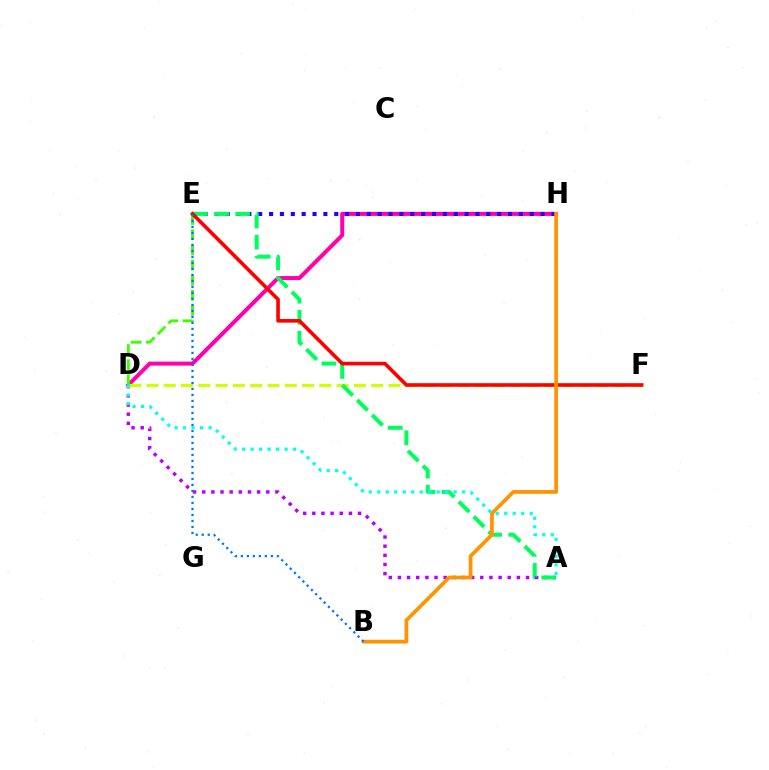{('D', 'H'): [{'color': '#ff00ac', 'line_style': 'solid', 'thickness': 2.88}], ('A', 'D'): [{'color': '#b900ff', 'line_style': 'dotted', 'thickness': 2.49}, {'color': '#00fff6', 'line_style': 'dotted', 'thickness': 2.31}], ('D', 'F'): [{'color': '#d1ff00', 'line_style': 'dashed', 'thickness': 2.35}], ('E', 'H'): [{'color': '#2500ff', 'line_style': 'dotted', 'thickness': 2.95}], ('A', 'E'): [{'color': '#00ff5c', 'line_style': 'dashed', 'thickness': 2.87}], ('D', 'E'): [{'color': '#3dff00', 'line_style': 'dashed', 'thickness': 2.05}], ('E', 'F'): [{'color': '#ff0000', 'line_style': 'solid', 'thickness': 2.6}], ('B', 'H'): [{'color': '#ff9400', 'line_style': 'solid', 'thickness': 2.68}], ('B', 'E'): [{'color': '#0074ff', 'line_style': 'dotted', 'thickness': 1.63}]}